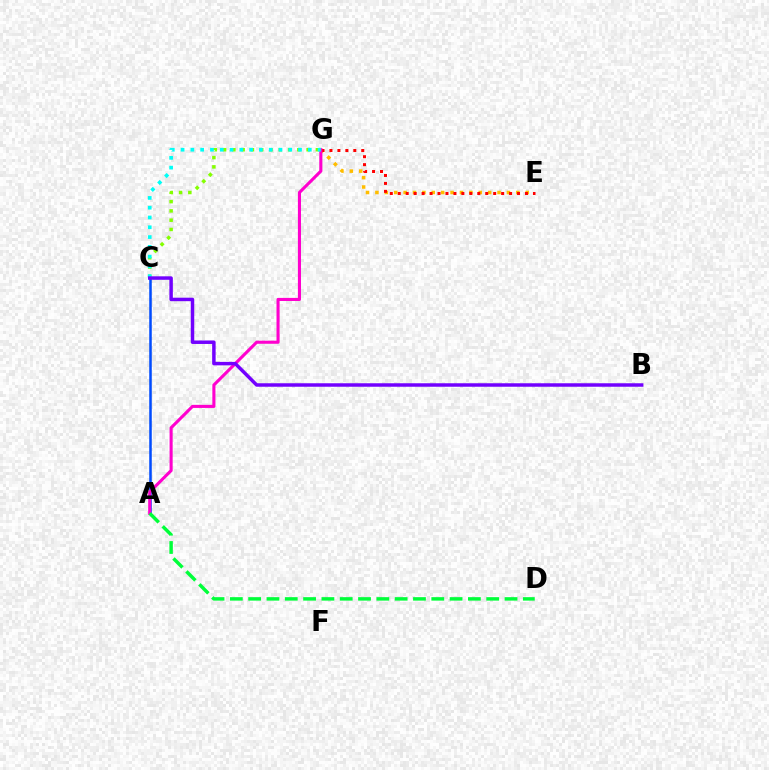{('C', 'G'): [{'color': '#84ff00', 'line_style': 'dotted', 'thickness': 2.52}, {'color': '#00fff6', 'line_style': 'dotted', 'thickness': 2.66}], ('A', 'C'): [{'color': '#004bff', 'line_style': 'solid', 'thickness': 1.82}], ('E', 'G'): [{'color': '#ffbd00', 'line_style': 'dotted', 'thickness': 2.55}, {'color': '#ff0000', 'line_style': 'dotted', 'thickness': 2.16}], ('A', 'G'): [{'color': '#ff00cf', 'line_style': 'solid', 'thickness': 2.23}], ('A', 'D'): [{'color': '#00ff39', 'line_style': 'dashed', 'thickness': 2.49}], ('B', 'C'): [{'color': '#7200ff', 'line_style': 'solid', 'thickness': 2.5}]}